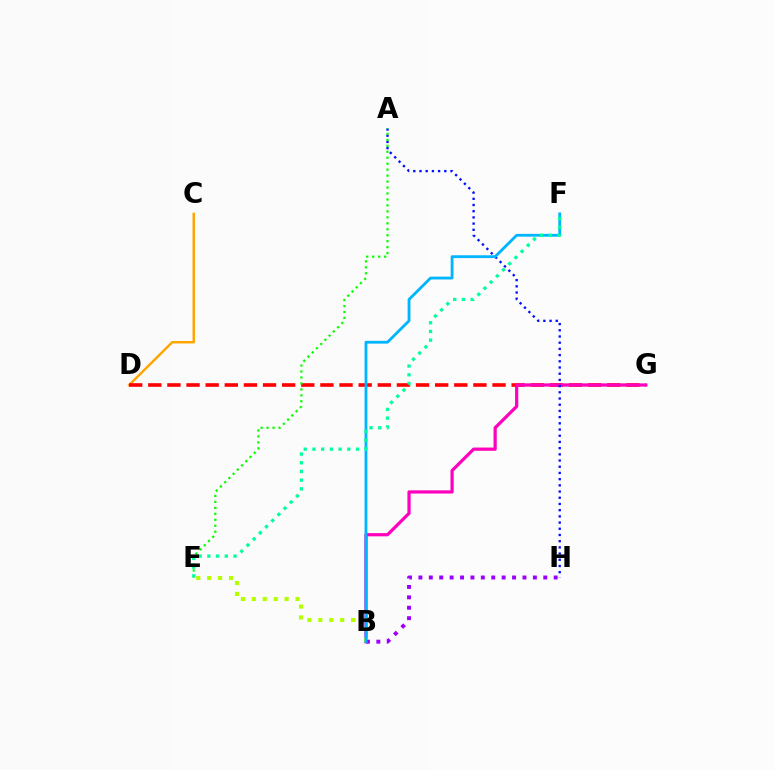{('C', 'D'): [{'color': '#ffa500', 'line_style': 'solid', 'thickness': 1.76}], ('D', 'G'): [{'color': '#ff0000', 'line_style': 'dashed', 'thickness': 2.6}], ('B', 'G'): [{'color': '#ff00bd', 'line_style': 'solid', 'thickness': 2.32}], ('B', 'E'): [{'color': '#b3ff00', 'line_style': 'dotted', 'thickness': 2.97}], ('B', 'H'): [{'color': '#9b00ff', 'line_style': 'dotted', 'thickness': 2.83}], ('A', 'H'): [{'color': '#0010ff', 'line_style': 'dotted', 'thickness': 1.69}], ('A', 'E'): [{'color': '#08ff00', 'line_style': 'dotted', 'thickness': 1.62}], ('B', 'F'): [{'color': '#00b5ff', 'line_style': 'solid', 'thickness': 2.03}], ('E', 'F'): [{'color': '#00ff9d', 'line_style': 'dotted', 'thickness': 2.37}]}